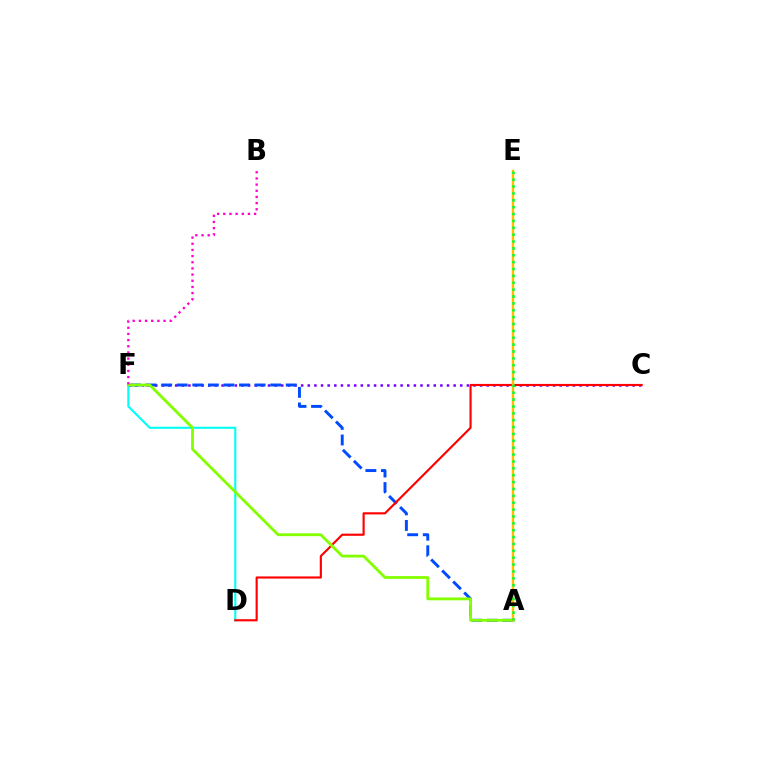{('C', 'F'): [{'color': '#7200ff', 'line_style': 'dotted', 'thickness': 1.8}], ('D', 'F'): [{'color': '#00fff6', 'line_style': 'solid', 'thickness': 1.52}], ('A', 'F'): [{'color': '#004bff', 'line_style': 'dashed', 'thickness': 2.12}, {'color': '#84ff00', 'line_style': 'solid', 'thickness': 2.04}], ('C', 'D'): [{'color': '#ff0000', 'line_style': 'solid', 'thickness': 1.55}], ('A', 'E'): [{'color': '#ffbd00', 'line_style': 'solid', 'thickness': 1.76}, {'color': '#00ff39', 'line_style': 'dotted', 'thickness': 1.87}], ('B', 'F'): [{'color': '#ff00cf', 'line_style': 'dotted', 'thickness': 1.68}]}